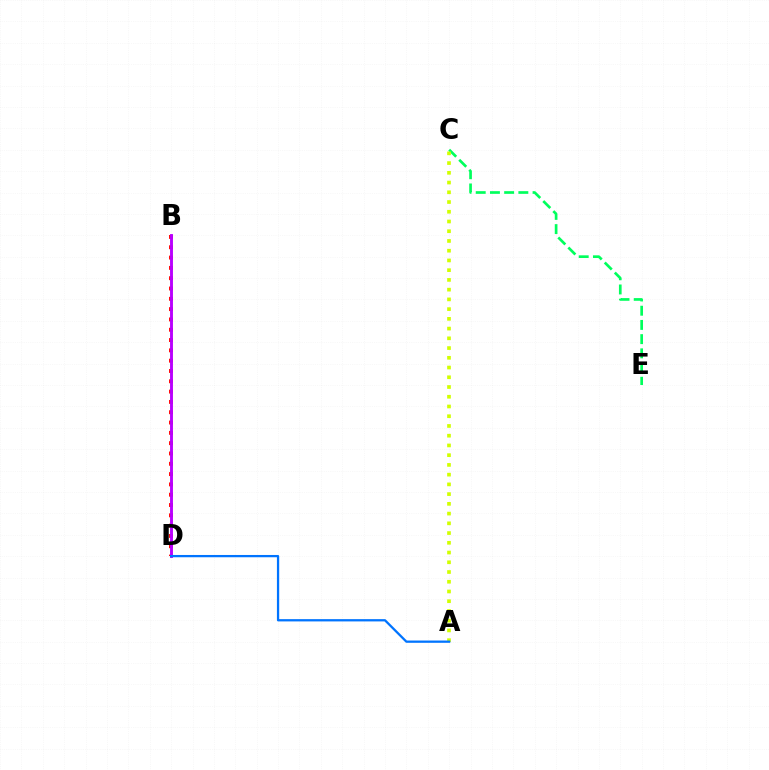{('B', 'D'): [{'color': '#ff0000', 'line_style': 'dotted', 'thickness': 2.8}, {'color': '#b900ff', 'line_style': 'solid', 'thickness': 2.08}], ('C', 'E'): [{'color': '#00ff5c', 'line_style': 'dashed', 'thickness': 1.93}], ('A', 'C'): [{'color': '#d1ff00', 'line_style': 'dotted', 'thickness': 2.65}], ('A', 'D'): [{'color': '#0074ff', 'line_style': 'solid', 'thickness': 1.64}]}